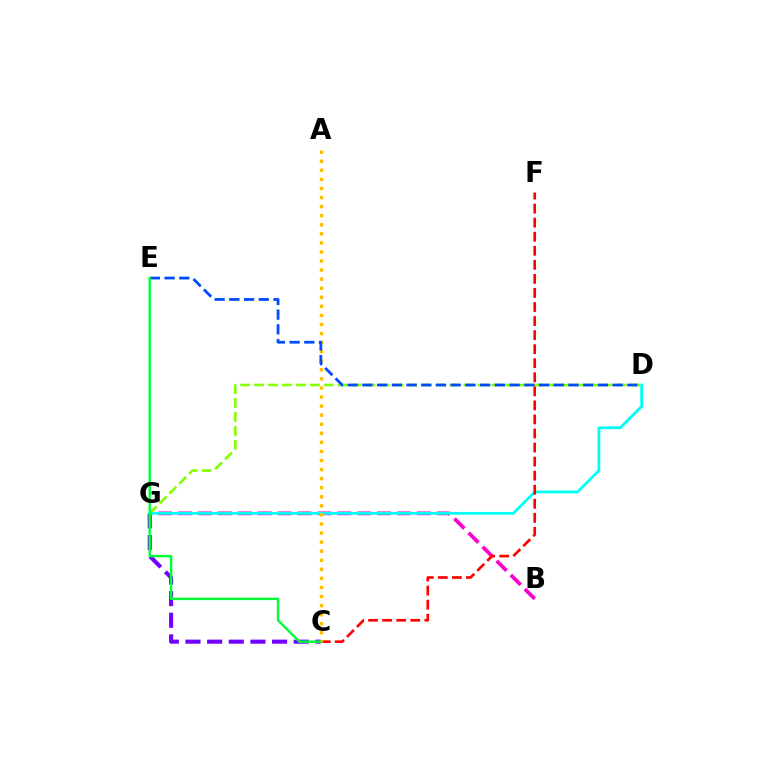{('C', 'G'): [{'color': '#7200ff', 'line_style': 'dashed', 'thickness': 2.94}], ('B', 'G'): [{'color': '#ff00cf', 'line_style': 'dashed', 'thickness': 2.7}], ('D', 'G'): [{'color': '#84ff00', 'line_style': 'dashed', 'thickness': 1.89}, {'color': '#00fff6', 'line_style': 'solid', 'thickness': 2.01}], ('C', 'F'): [{'color': '#ff0000', 'line_style': 'dashed', 'thickness': 1.91}], ('A', 'C'): [{'color': '#ffbd00', 'line_style': 'dotted', 'thickness': 2.46}], ('D', 'E'): [{'color': '#004bff', 'line_style': 'dashed', 'thickness': 2.0}], ('C', 'E'): [{'color': '#00ff39', 'line_style': 'solid', 'thickness': 1.75}]}